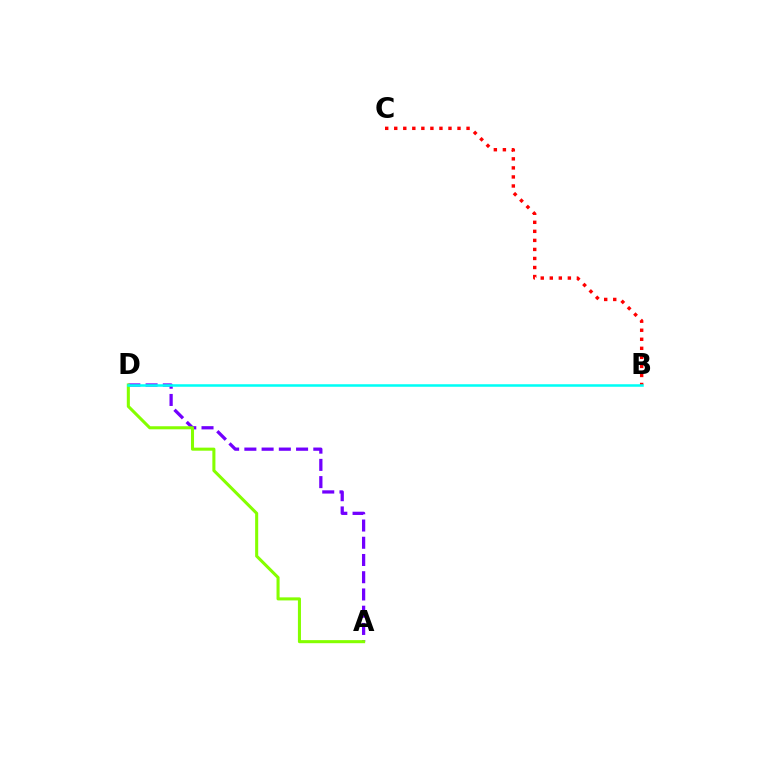{('B', 'C'): [{'color': '#ff0000', 'line_style': 'dotted', 'thickness': 2.46}], ('A', 'D'): [{'color': '#7200ff', 'line_style': 'dashed', 'thickness': 2.34}, {'color': '#84ff00', 'line_style': 'solid', 'thickness': 2.2}], ('B', 'D'): [{'color': '#00fff6', 'line_style': 'solid', 'thickness': 1.82}]}